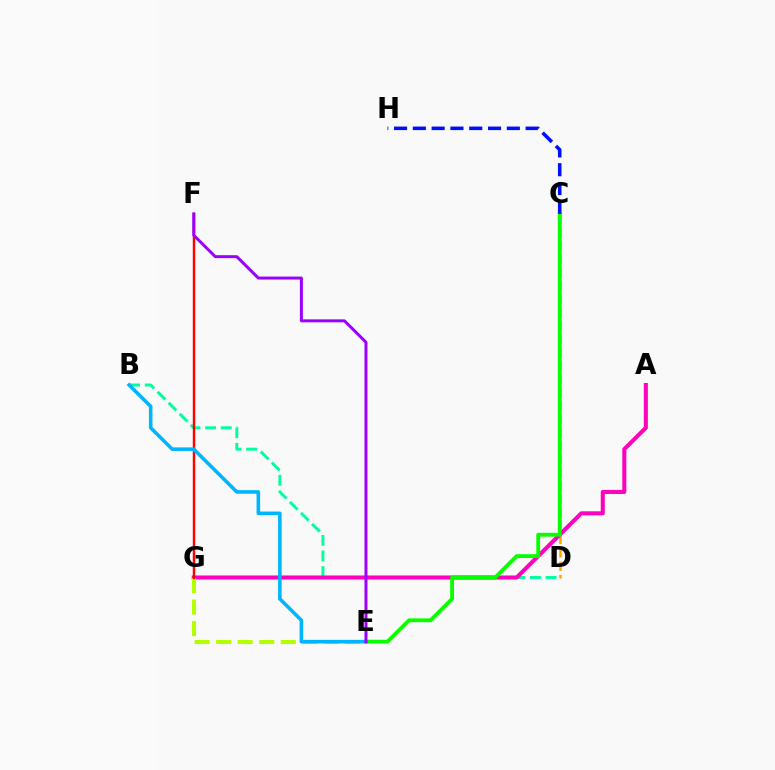{('B', 'D'): [{'color': '#00ff9d', 'line_style': 'dashed', 'thickness': 2.12}], ('C', 'D'): [{'color': '#ffa500', 'line_style': 'dashed', 'thickness': 1.81}], ('A', 'G'): [{'color': '#ff00bd', 'line_style': 'solid', 'thickness': 2.91}], ('E', 'G'): [{'color': '#b3ff00', 'line_style': 'dashed', 'thickness': 2.93}], ('F', 'G'): [{'color': '#ff0000', 'line_style': 'solid', 'thickness': 1.76}], ('C', 'E'): [{'color': '#08ff00', 'line_style': 'solid', 'thickness': 2.75}], ('B', 'E'): [{'color': '#00b5ff', 'line_style': 'solid', 'thickness': 2.57}], ('E', 'F'): [{'color': '#9b00ff', 'line_style': 'solid', 'thickness': 2.14}], ('C', 'H'): [{'color': '#0010ff', 'line_style': 'dashed', 'thickness': 2.55}]}